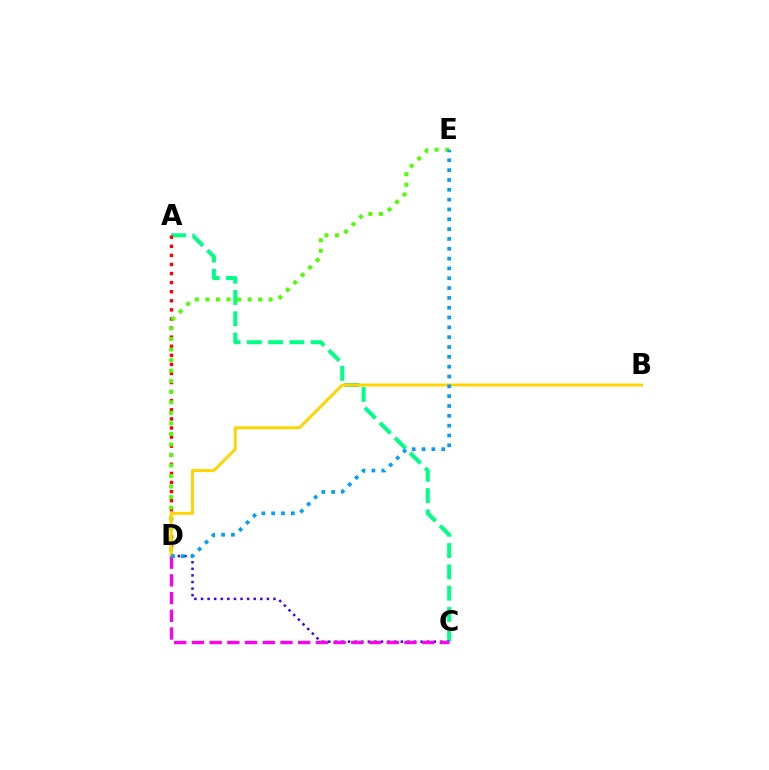{('A', 'C'): [{'color': '#00ff86', 'line_style': 'dashed', 'thickness': 2.89}], ('A', 'D'): [{'color': '#ff0000', 'line_style': 'dotted', 'thickness': 2.47}], ('D', 'E'): [{'color': '#4fff00', 'line_style': 'dotted', 'thickness': 2.86}, {'color': '#009eff', 'line_style': 'dotted', 'thickness': 2.67}], ('C', 'D'): [{'color': '#3700ff', 'line_style': 'dotted', 'thickness': 1.79}, {'color': '#ff00ed', 'line_style': 'dashed', 'thickness': 2.41}], ('B', 'D'): [{'color': '#ffd500', 'line_style': 'solid', 'thickness': 2.13}]}